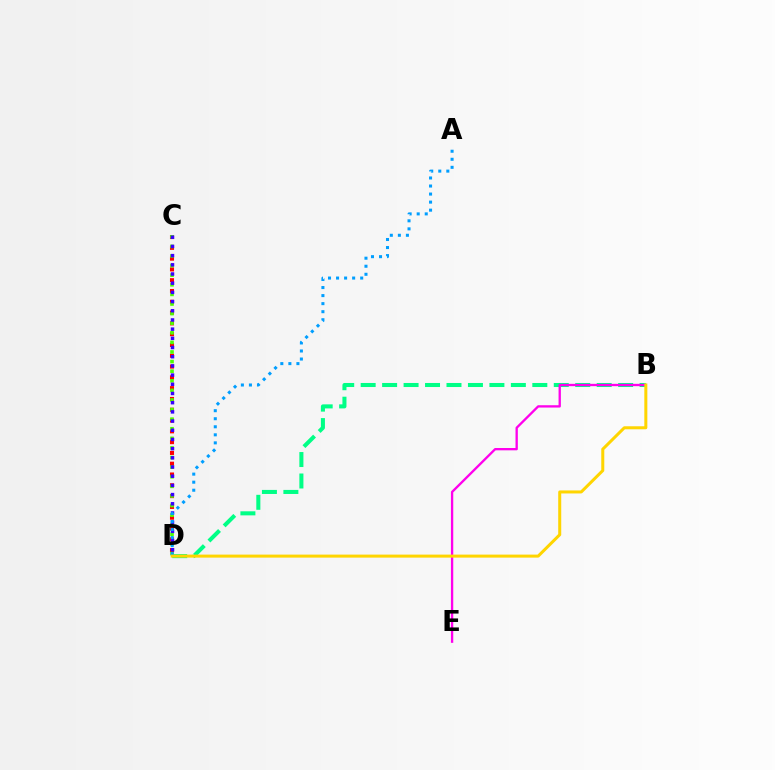{('C', 'D'): [{'color': '#ff0000', 'line_style': 'dotted', 'thickness': 2.93}, {'color': '#4fff00', 'line_style': 'dotted', 'thickness': 2.61}, {'color': '#3700ff', 'line_style': 'dotted', 'thickness': 2.5}], ('B', 'D'): [{'color': '#00ff86', 'line_style': 'dashed', 'thickness': 2.91}, {'color': '#ffd500', 'line_style': 'solid', 'thickness': 2.17}], ('B', 'E'): [{'color': '#ff00ed', 'line_style': 'solid', 'thickness': 1.67}], ('A', 'D'): [{'color': '#009eff', 'line_style': 'dotted', 'thickness': 2.19}]}